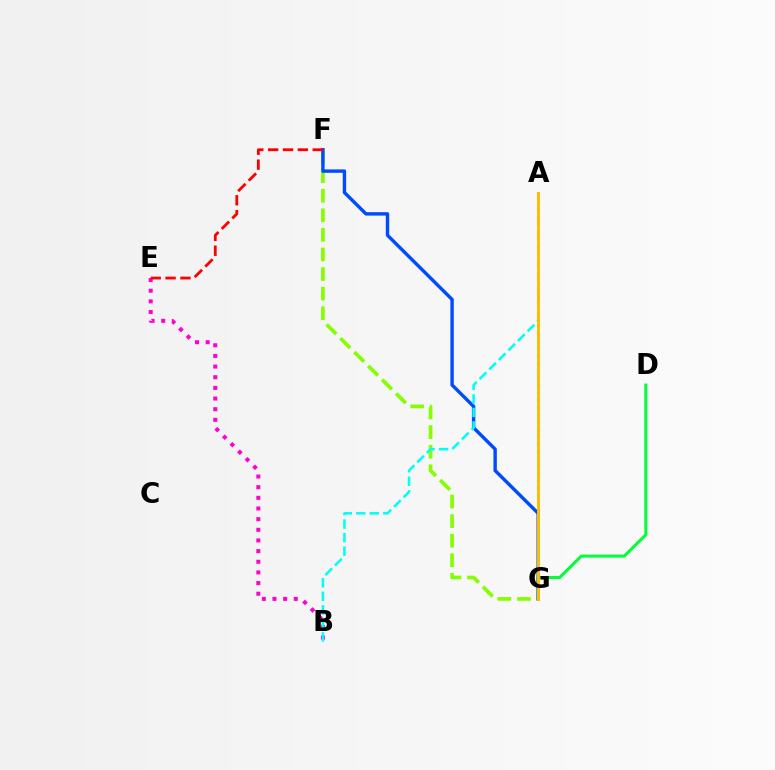{('D', 'G'): [{'color': '#00ff39', 'line_style': 'solid', 'thickness': 2.18}], ('A', 'G'): [{'color': '#7200ff', 'line_style': 'dotted', 'thickness': 1.99}, {'color': '#ffbd00', 'line_style': 'solid', 'thickness': 2.11}], ('B', 'E'): [{'color': '#ff00cf', 'line_style': 'dotted', 'thickness': 2.9}], ('F', 'G'): [{'color': '#84ff00', 'line_style': 'dashed', 'thickness': 2.66}, {'color': '#004bff', 'line_style': 'solid', 'thickness': 2.45}], ('E', 'F'): [{'color': '#ff0000', 'line_style': 'dashed', 'thickness': 2.02}], ('A', 'B'): [{'color': '#00fff6', 'line_style': 'dashed', 'thickness': 1.84}]}